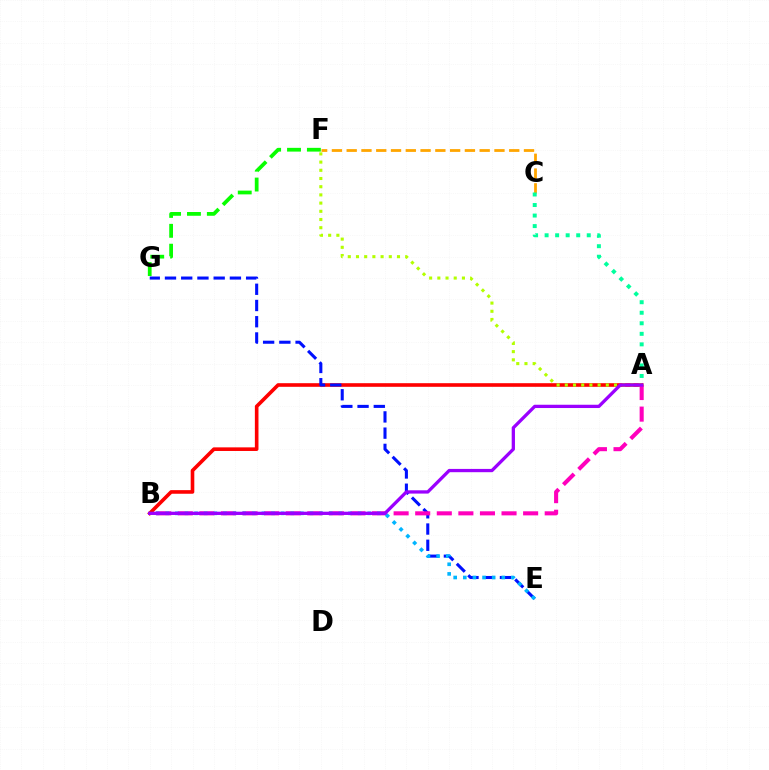{('A', 'B'): [{'color': '#ff0000', 'line_style': 'solid', 'thickness': 2.6}, {'color': '#ff00bd', 'line_style': 'dashed', 'thickness': 2.93}, {'color': '#9b00ff', 'line_style': 'solid', 'thickness': 2.36}], ('F', 'G'): [{'color': '#08ff00', 'line_style': 'dashed', 'thickness': 2.7}], ('A', 'F'): [{'color': '#b3ff00', 'line_style': 'dotted', 'thickness': 2.23}], ('C', 'F'): [{'color': '#ffa500', 'line_style': 'dashed', 'thickness': 2.01}], ('E', 'G'): [{'color': '#0010ff', 'line_style': 'dashed', 'thickness': 2.2}], ('A', 'C'): [{'color': '#00ff9d', 'line_style': 'dotted', 'thickness': 2.86}], ('B', 'E'): [{'color': '#00b5ff', 'line_style': 'dotted', 'thickness': 2.61}]}